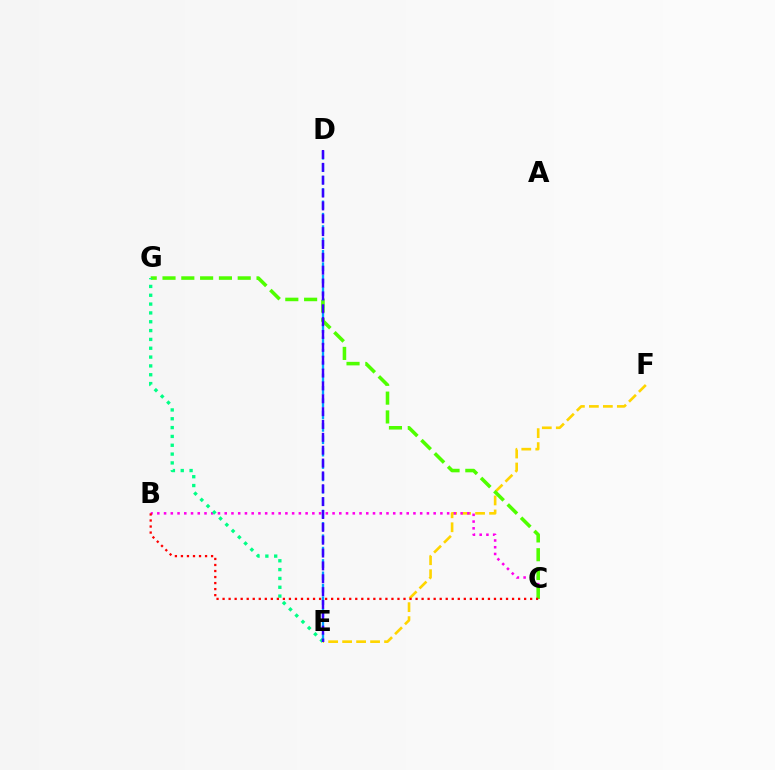{('E', 'F'): [{'color': '#ffd500', 'line_style': 'dashed', 'thickness': 1.9}], ('D', 'E'): [{'color': '#009eff', 'line_style': 'dashed', 'thickness': 1.68}, {'color': '#3700ff', 'line_style': 'dashed', 'thickness': 1.75}], ('B', 'C'): [{'color': '#ff00ed', 'line_style': 'dotted', 'thickness': 1.83}, {'color': '#ff0000', 'line_style': 'dotted', 'thickness': 1.64}], ('C', 'G'): [{'color': '#4fff00', 'line_style': 'dashed', 'thickness': 2.55}], ('E', 'G'): [{'color': '#00ff86', 'line_style': 'dotted', 'thickness': 2.4}]}